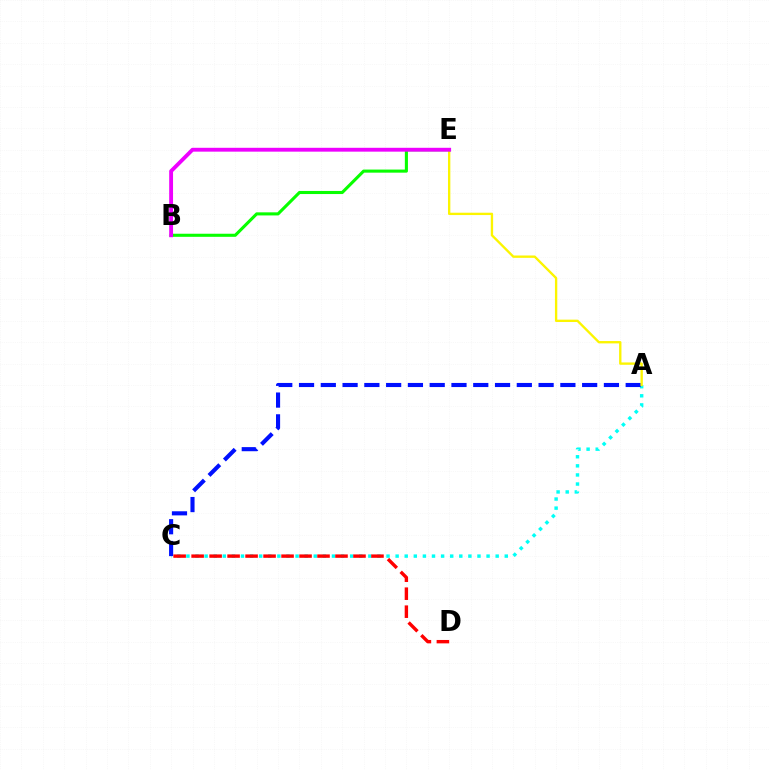{('A', 'C'): [{'color': '#00fff6', 'line_style': 'dotted', 'thickness': 2.47}, {'color': '#0010ff', 'line_style': 'dashed', 'thickness': 2.96}], ('C', 'D'): [{'color': '#ff0000', 'line_style': 'dashed', 'thickness': 2.44}], ('A', 'E'): [{'color': '#fcf500', 'line_style': 'solid', 'thickness': 1.69}], ('B', 'E'): [{'color': '#08ff00', 'line_style': 'solid', 'thickness': 2.22}, {'color': '#ee00ff', 'line_style': 'solid', 'thickness': 2.77}]}